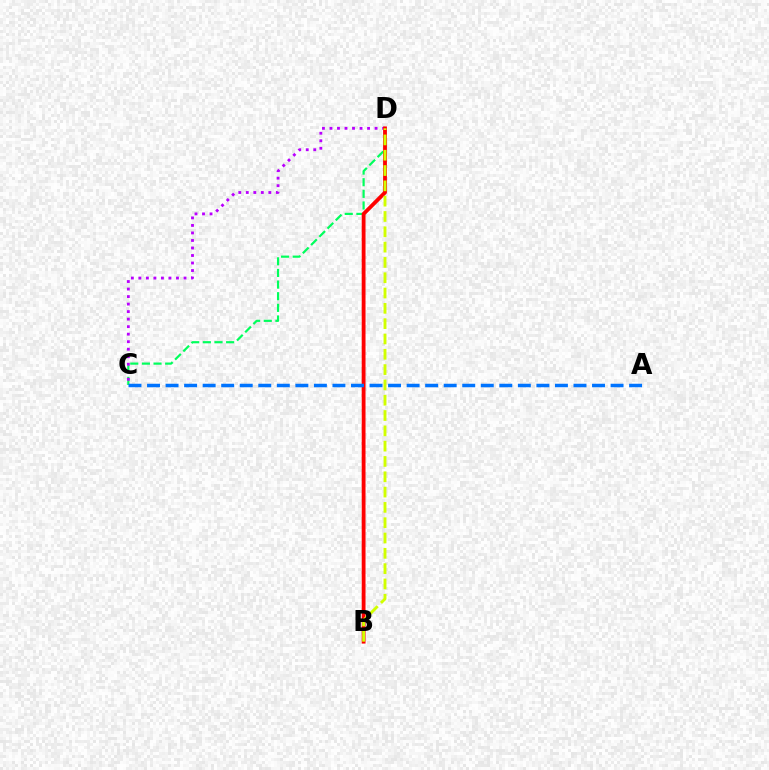{('C', 'D'): [{'color': '#00ff5c', 'line_style': 'dashed', 'thickness': 1.58}, {'color': '#b900ff', 'line_style': 'dotted', 'thickness': 2.04}], ('B', 'D'): [{'color': '#ff0000', 'line_style': 'solid', 'thickness': 2.74}, {'color': '#d1ff00', 'line_style': 'dashed', 'thickness': 2.08}], ('A', 'C'): [{'color': '#0074ff', 'line_style': 'dashed', 'thickness': 2.52}]}